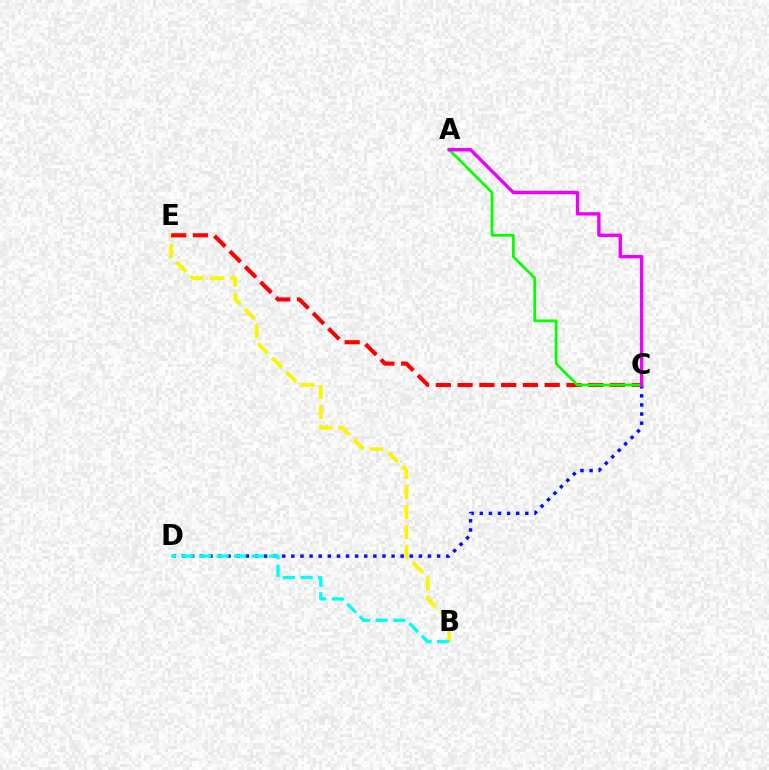{('B', 'E'): [{'color': '#fcf500', 'line_style': 'dashed', 'thickness': 2.72}], ('C', 'D'): [{'color': '#0010ff', 'line_style': 'dotted', 'thickness': 2.48}], ('C', 'E'): [{'color': '#ff0000', 'line_style': 'dashed', 'thickness': 2.96}], ('A', 'C'): [{'color': '#08ff00', 'line_style': 'solid', 'thickness': 1.98}, {'color': '#ee00ff', 'line_style': 'solid', 'thickness': 2.44}], ('B', 'D'): [{'color': '#00fff6', 'line_style': 'dashed', 'thickness': 2.39}]}